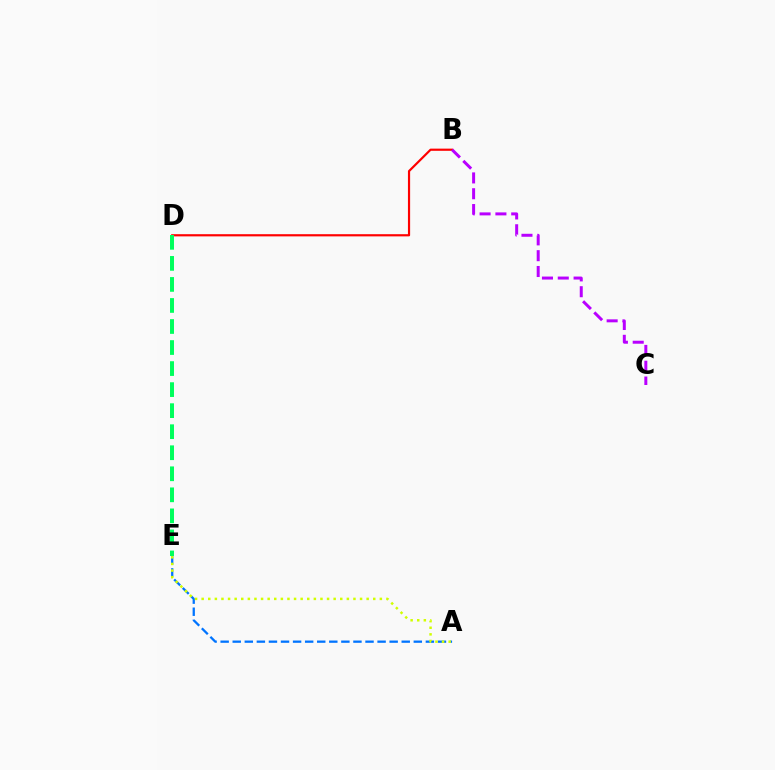{('B', 'D'): [{'color': '#ff0000', 'line_style': 'solid', 'thickness': 1.57}], ('D', 'E'): [{'color': '#00ff5c', 'line_style': 'dashed', 'thickness': 2.86}], ('A', 'E'): [{'color': '#0074ff', 'line_style': 'dashed', 'thickness': 1.64}, {'color': '#d1ff00', 'line_style': 'dotted', 'thickness': 1.79}], ('B', 'C'): [{'color': '#b900ff', 'line_style': 'dashed', 'thickness': 2.15}]}